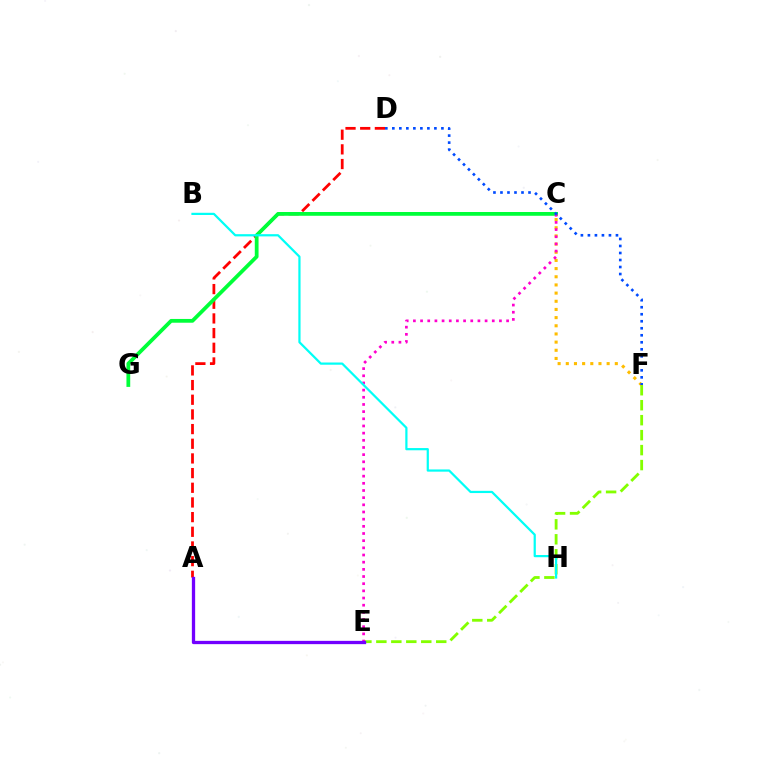{('E', 'F'): [{'color': '#84ff00', 'line_style': 'dashed', 'thickness': 2.03}], ('A', 'D'): [{'color': '#ff0000', 'line_style': 'dashed', 'thickness': 1.99}], ('C', 'F'): [{'color': '#ffbd00', 'line_style': 'dotted', 'thickness': 2.22}], ('C', 'G'): [{'color': '#00ff39', 'line_style': 'solid', 'thickness': 2.71}], ('C', 'E'): [{'color': '#ff00cf', 'line_style': 'dotted', 'thickness': 1.95}], ('A', 'E'): [{'color': '#7200ff', 'line_style': 'solid', 'thickness': 2.37}], ('B', 'H'): [{'color': '#00fff6', 'line_style': 'solid', 'thickness': 1.6}], ('D', 'F'): [{'color': '#004bff', 'line_style': 'dotted', 'thickness': 1.9}]}